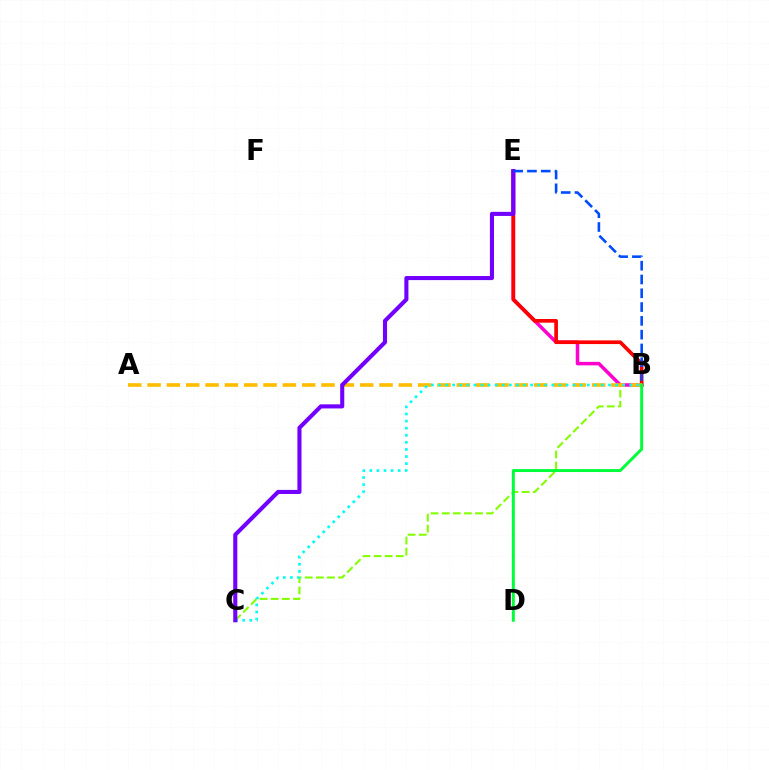{('B', 'C'): [{'color': '#84ff00', 'line_style': 'dashed', 'thickness': 1.51}, {'color': '#00fff6', 'line_style': 'dotted', 'thickness': 1.92}], ('B', 'E'): [{'color': '#ff00cf', 'line_style': 'solid', 'thickness': 2.53}, {'color': '#ff0000', 'line_style': 'solid', 'thickness': 2.65}, {'color': '#004bff', 'line_style': 'dashed', 'thickness': 1.87}], ('A', 'B'): [{'color': '#ffbd00', 'line_style': 'dashed', 'thickness': 2.63}], ('C', 'E'): [{'color': '#7200ff', 'line_style': 'solid', 'thickness': 2.94}], ('B', 'D'): [{'color': '#00ff39', 'line_style': 'solid', 'thickness': 2.13}]}